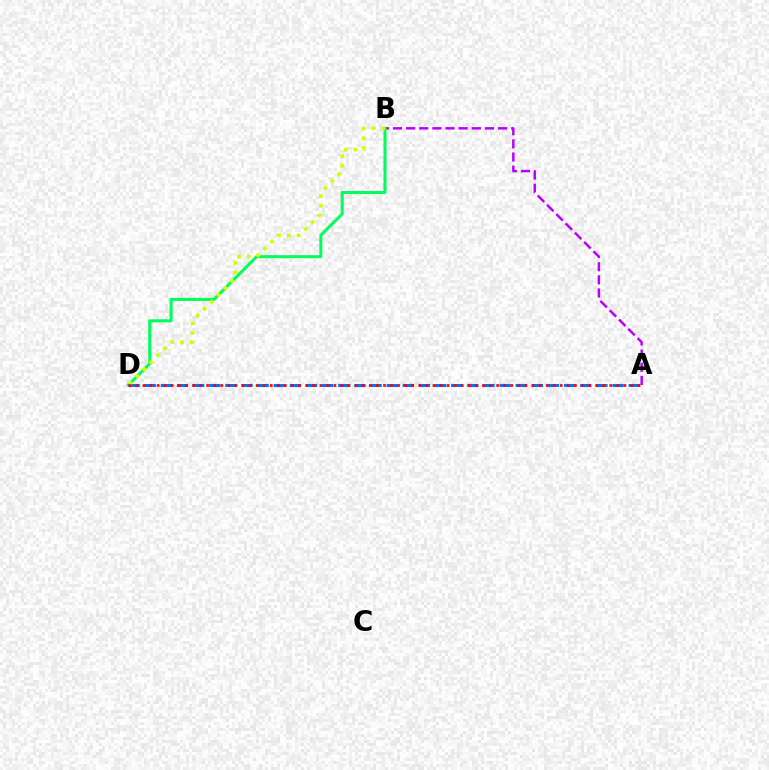{('A', 'B'): [{'color': '#b900ff', 'line_style': 'dashed', 'thickness': 1.79}], ('B', 'D'): [{'color': '#00ff5c', 'line_style': 'solid', 'thickness': 2.18}, {'color': '#d1ff00', 'line_style': 'dotted', 'thickness': 2.66}], ('A', 'D'): [{'color': '#0074ff', 'line_style': 'dashed', 'thickness': 2.19}, {'color': '#ff0000', 'line_style': 'dotted', 'thickness': 1.92}]}